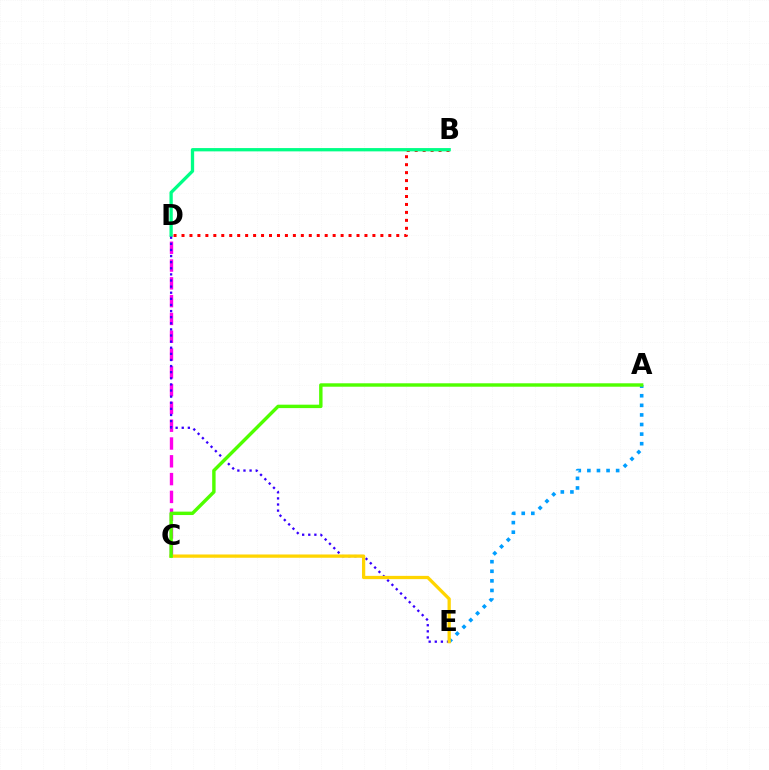{('C', 'D'): [{'color': '#ff00ed', 'line_style': 'dashed', 'thickness': 2.42}], ('B', 'D'): [{'color': '#ff0000', 'line_style': 'dotted', 'thickness': 2.16}, {'color': '#00ff86', 'line_style': 'solid', 'thickness': 2.37}], ('D', 'E'): [{'color': '#3700ff', 'line_style': 'dotted', 'thickness': 1.66}], ('A', 'E'): [{'color': '#009eff', 'line_style': 'dotted', 'thickness': 2.61}], ('C', 'E'): [{'color': '#ffd500', 'line_style': 'solid', 'thickness': 2.35}], ('A', 'C'): [{'color': '#4fff00', 'line_style': 'solid', 'thickness': 2.46}]}